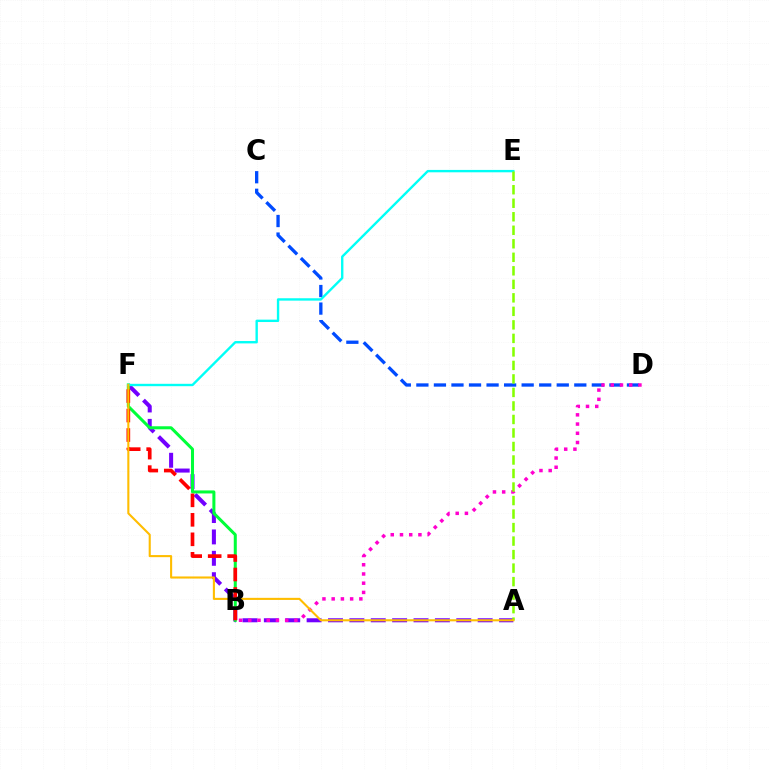{('C', 'D'): [{'color': '#004bff', 'line_style': 'dashed', 'thickness': 2.38}], ('A', 'F'): [{'color': '#7200ff', 'line_style': 'dashed', 'thickness': 2.9}, {'color': '#ffbd00', 'line_style': 'solid', 'thickness': 1.51}], ('B', 'D'): [{'color': '#ff00cf', 'line_style': 'dotted', 'thickness': 2.51}], ('B', 'F'): [{'color': '#00ff39', 'line_style': 'solid', 'thickness': 2.18}, {'color': '#ff0000', 'line_style': 'dashed', 'thickness': 2.65}], ('E', 'F'): [{'color': '#00fff6', 'line_style': 'solid', 'thickness': 1.71}], ('A', 'E'): [{'color': '#84ff00', 'line_style': 'dashed', 'thickness': 1.84}]}